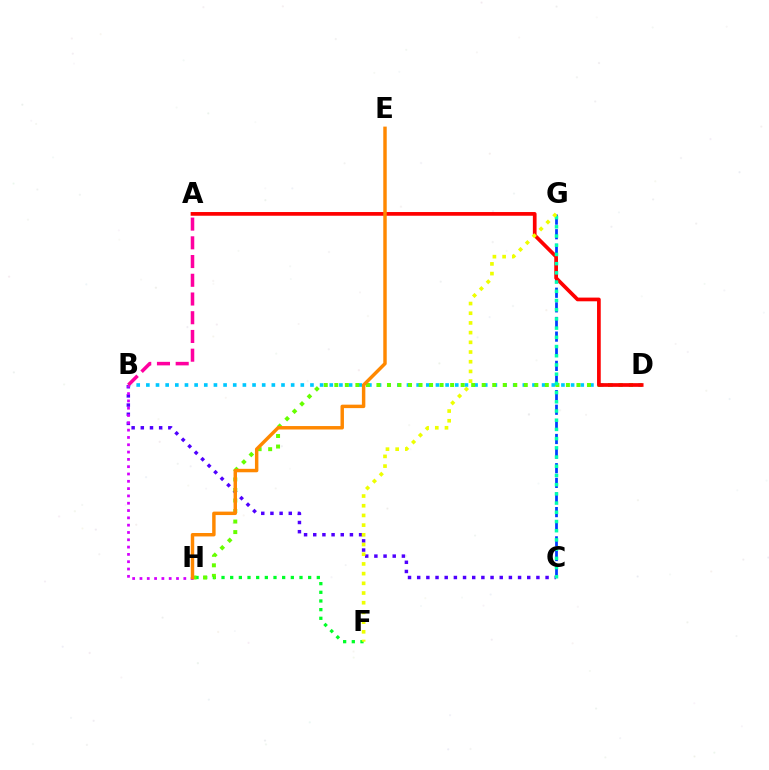{('C', 'G'): [{'color': '#003fff', 'line_style': 'dashed', 'thickness': 1.99}, {'color': '#00ffaf', 'line_style': 'dotted', 'thickness': 2.5}], ('F', 'H'): [{'color': '#00ff27', 'line_style': 'dotted', 'thickness': 2.35}], ('B', 'C'): [{'color': '#4f00ff', 'line_style': 'dotted', 'thickness': 2.49}], ('B', 'D'): [{'color': '#00c7ff', 'line_style': 'dotted', 'thickness': 2.62}], ('D', 'H'): [{'color': '#66ff00', 'line_style': 'dotted', 'thickness': 2.86}], ('B', 'H'): [{'color': '#d600ff', 'line_style': 'dotted', 'thickness': 1.99}], ('A', 'D'): [{'color': '#ff0000', 'line_style': 'solid', 'thickness': 2.67}], ('E', 'H'): [{'color': '#ff8800', 'line_style': 'solid', 'thickness': 2.48}], ('A', 'B'): [{'color': '#ff00a0', 'line_style': 'dashed', 'thickness': 2.54}], ('F', 'G'): [{'color': '#eeff00', 'line_style': 'dotted', 'thickness': 2.64}]}